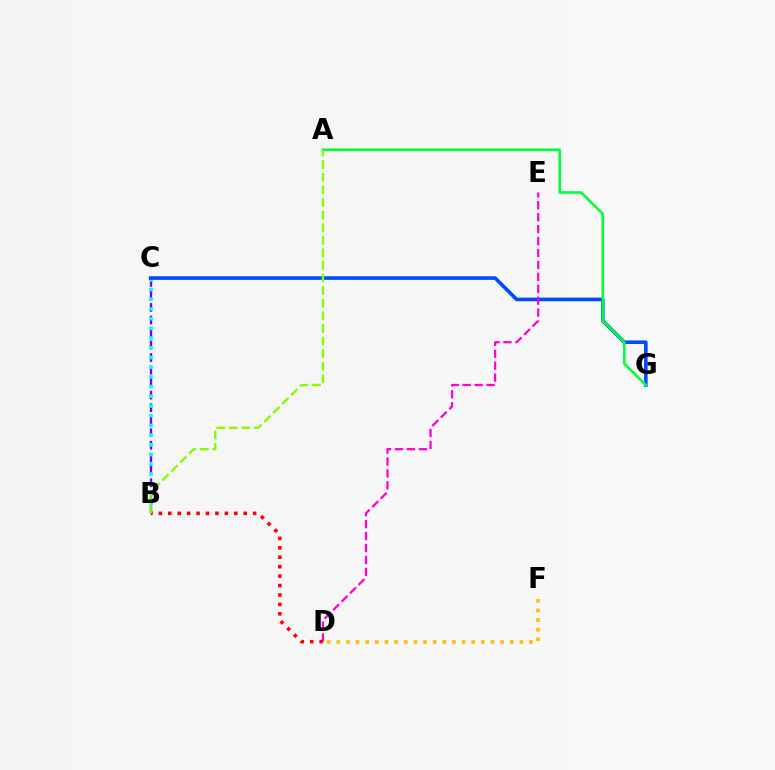{('B', 'C'): [{'color': '#7200ff', 'line_style': 'dashed', 'thickness': 1.7}, {'color': '#00fff6', 'line_style': 'dotted', 'thickness': 2.64}], ('C', 'G'): [{'color': '#004bff', 'line_style': 'solid', 'thickness': 2.59}], ('D', 'E'): [{'color': '#ff00cf', 'line_style': 'dashed', 'thickness': 1.62}], ('A', 'G'): [{'color': '#00ff39', 'line_style': 'solid', 'thickness': 1.89}], ('D', 'F'): [{'color': '#ffbd00', 'line_style': 'dotted', 'thickness': 2.62}], ('B', 'D'): [{'color': '#ff0000', 'line_style': 'dotted', 'thickness': 2.56}], ('A', 'B'): [{'color': '#84ff00', 'line_style': 'dashed', 'thickness': 1.71}]}